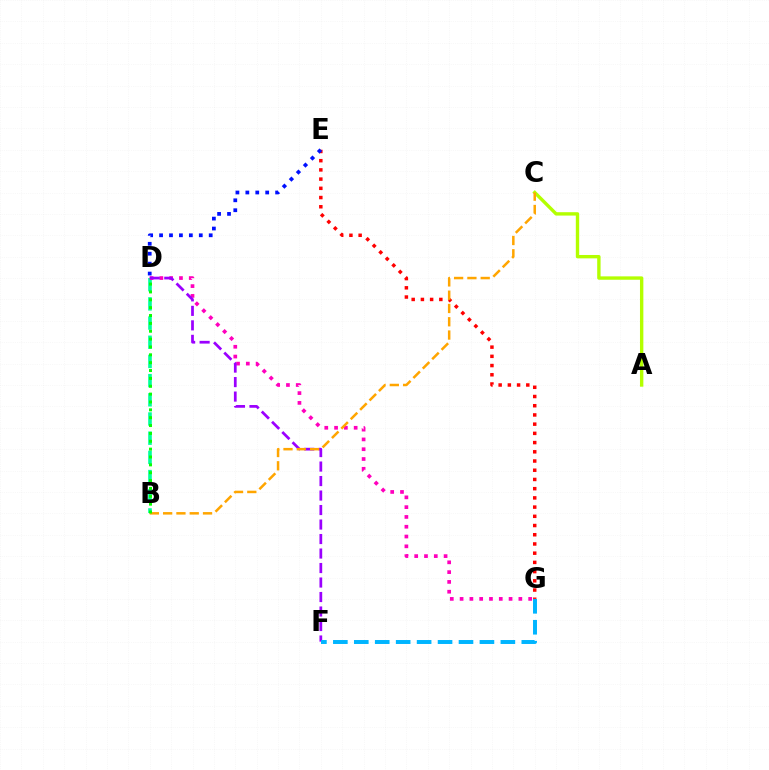{('A', 'C'): [{'color': '#b3ff00', 'line_style': 'solid', 'thickness': 2.43}], ('B', 'D'): [{'color': '#00ff9d', 'line_style': 'dashed', 'thickness': 2.61}, {'color': '#08ff00', 'line_style': 'dotted', 'thickness': 2.14}], ('E', 'G'): [{'color': '#ff0000', 'line_style': 'dotted', 'thickness': 2.5}], ('D', 'G'): [{'color': '#ff00bd', 'line_style': 'dotted', 'thickness': 2.66}], ('D', 'E'): [{'color': '#0010ff', 'line_style': 'dotted', 'thickness': 2.7}], ('D', 'F'): [{'color': '#9b00ff', 'line_style': 'dashed', 'thickness': 1.97}], ('F', 'G'): [{'color': '#00b5ff', 'line_style': 'dashed', 'thickness': 2.84}], ('B', 'C'): [{'color': '#ffa500', 'line_style': 'dashed', 'thickness': 1.81}]}